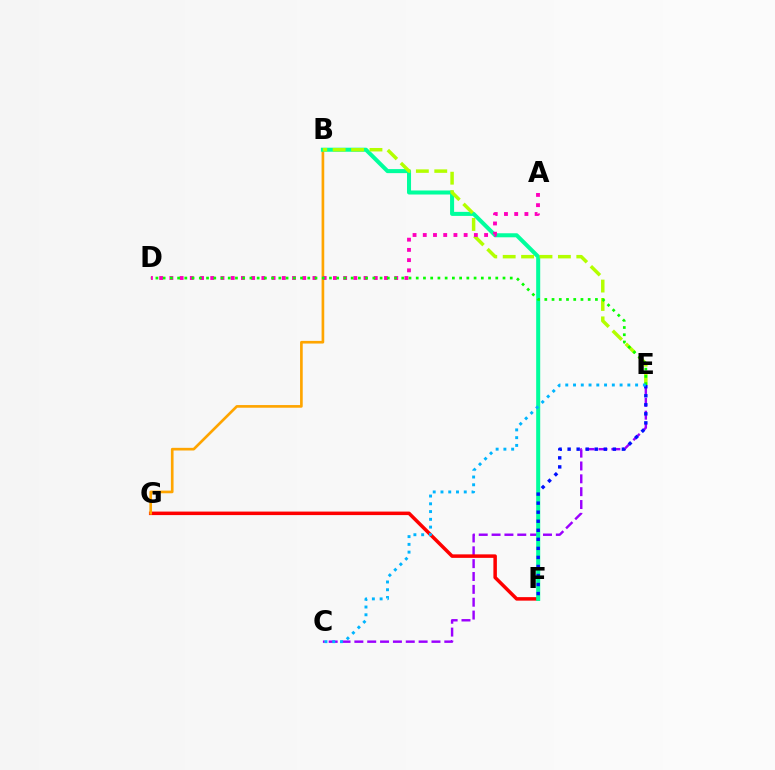{('C', 'E'): [{'color': '#9b00ff', 'line_style': 'dashed', 'thickness': 1.75}, {'color': '#00b5ff', 'line_style': 'dotted', 'thickness': 2.11}], ('F', 'G'): [{'color': '#ff0000', 'line_style': 'solid', 'thickness': 2.52}], ('B', 'G'): [{'color': '#ffa500', 'line_style': 'solid', 'thickness': 1.92}], ('B', 'F'): [{'color': '#00ff9d', 'line_style': 'solid', 'thickness': 2.9}], ('B', 'E'): [{'color': '#b3ff00', 'line_style': 'dashed', 'thickness': 2.5}], ('E', 'F'): [{'color': '#0010ff', 'line_style': 'dotted', 'thickness': 2.46}], ('A', 'D'): [{'color': '#ff00bd', 'line_style': 'dotted', 'thickness': 2.78}], ('D', 'E'): [{'color': '#08ff00', 'line_style': 'dotted', 'thickness': 1.96}]}